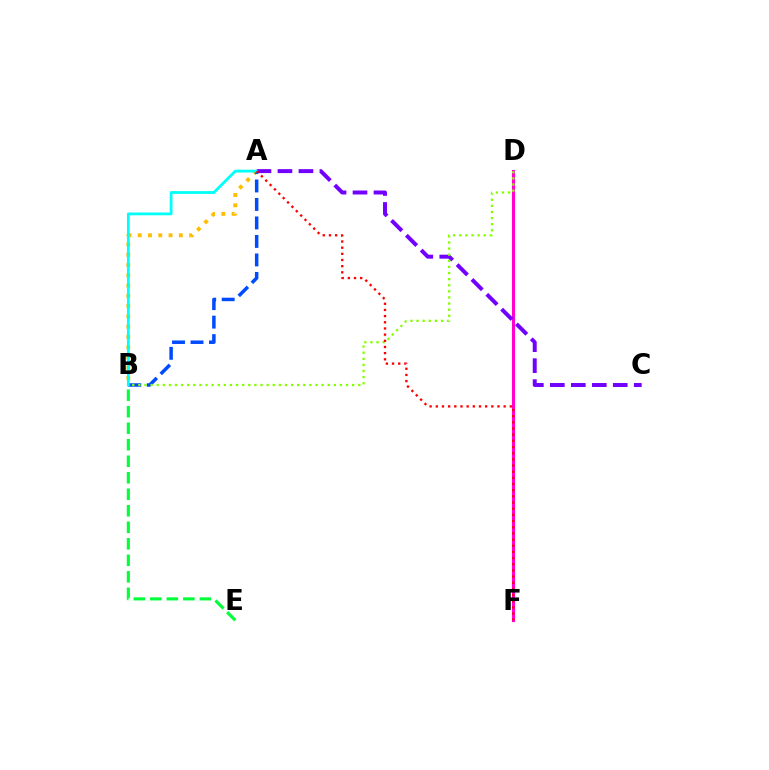{('A', 'B'): [{'color': '#ffbd00', 'line_style': 'dotted', 'thickness': 2.79}, {'color': '#004bff', 'line_style': 'dashed', 'thickness': 2.51}, {'color': '#00fff6', 'line_style': 'solid', 'thickness': 2.0}], ('D', 'F'): [{'color': '#ff00cf', 'line_style': 'solid', 'thickness': 2.23}], ('A', 'C'): [{'color': '#7200ff', 'line_style': 'dashed', 'thickness': 2.85}], ('B', 'D'): [{'color': '#84ff00', 'line_style': 'dotted', 'thickness': 1.66}], ('A', 'F'): [{'color': '#ff0000', 'line_style': 'dotted', 'thickness': 1.68}], ('B', 'E'): [{'color': '#00ff39', 'line_style': 'dashed', 'thickness': 2.24}]}